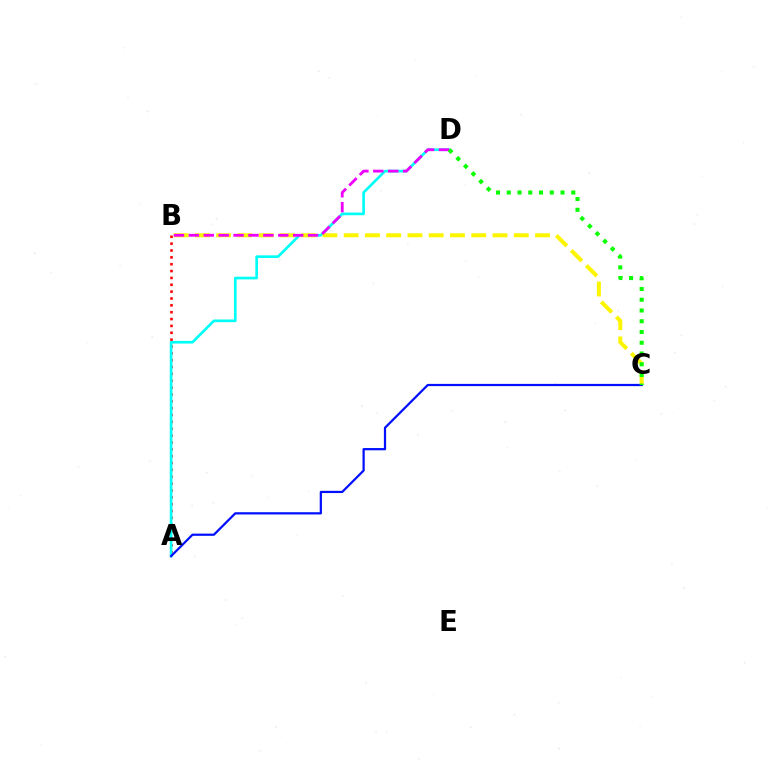{('A', 'B'): [{'color': '#ff0000', 'line_style': 'dotted', 'thickness': 1.86}], ('A', 'D'): [{'color': '#00fff6', 'line_style': 'solid', 'thickness': 1.93}], ('B', 'C'): [{'color': '#fcf500', 'line_style': 'dashed', 'thickness': 2.89}], ('B', 'D'): [{'color': '#ee00ff', 'line_style': 'dashed', 'thickness': 2.02}], ('A', 'C'): [{'color': '#0010ff', 'line_style': 'solid', 'thickness': 1.6}], ('C', 'D'): [{'color': '#08ff00', 'line_style': 'dotted', 'thickness': 2.92}]}